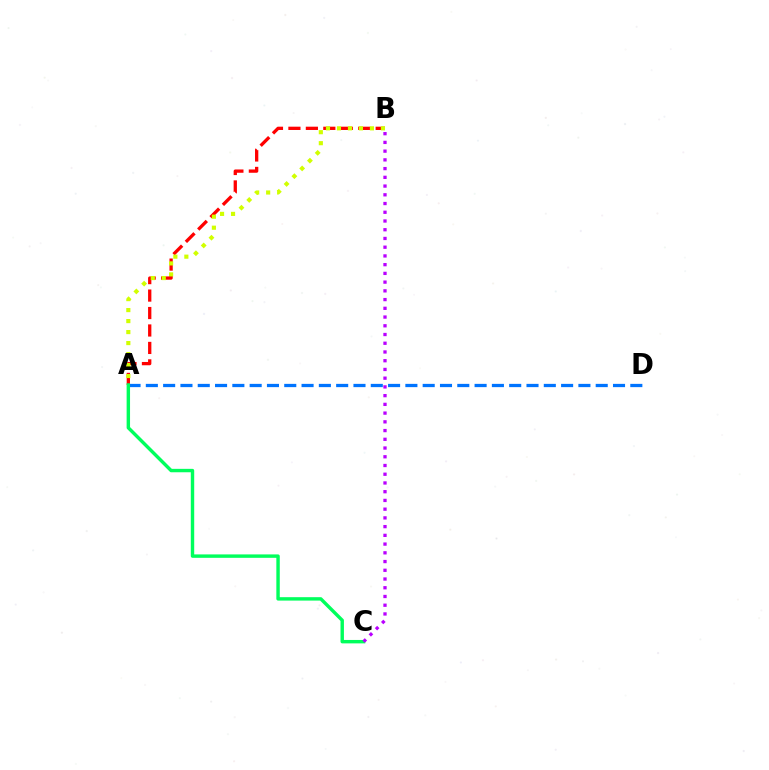{('A', 'B'): [{'color': '#ff0000', 'line_style': 'dashed', 'thickness': 2.37}, {'color': '#d1ff00', 'line_style': 'dotted', 'thickness': 2.99}], ('A', 'D'): [{'color': '#0074ff', 'line_style': 'dashed', 'thickness': 2.35}], ('A', 'C'): [{'color': '#00ff5c', 'line_style': 'solid', 'thickness': 2.46}], ('B', 'C'): [{'color': '#b900ff', 'line_style': 'dotted', 'thickness': 2.37}]}